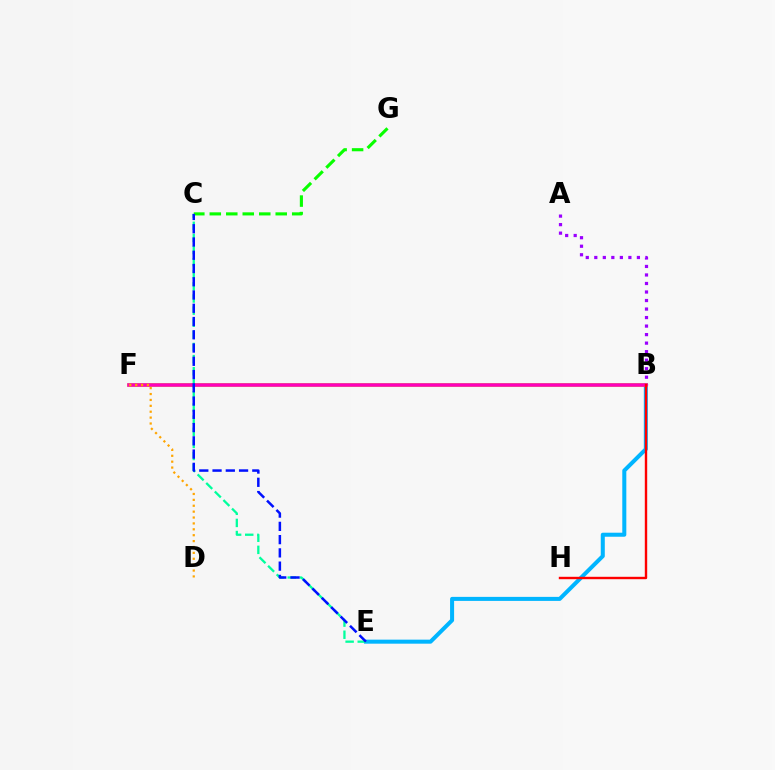{('B', 'E'): [{'color': '#00b5ff', 'line_style': 'solid', 'thickness': 2.9}], ('C', 'E'): [{'color': '#00ff9d', 'line_style': 'dashed', 'thickness': 1.65}, {'color': '#0010ff', 'line_style': 'dashed', 'thickness': 1.8}], ('B', 'F'): [{'color': '#b3ff00', 'line_style': 'solid', 'thickness': 2.59}, {'color': '#ff00bd', 'line_style': 'solid', 'thickness': 2.55}], ('A', 'B'): [{'color': '#9b00ff', 'line_style': 'dotted', 'thickness': 2.32}], ('C', 'G'): [{'color': '#08ff00', 'line_style': 'dashed', 'thickness': 2.24}], ('D', 'F'): [{'color': '#ffa500', 'line_style': 'dotted', 'thickness': 1.6}], ('B', 'H'): [{'color': '#ff0000', 'line_style': 'solid', 'thickness': 1.72}]}